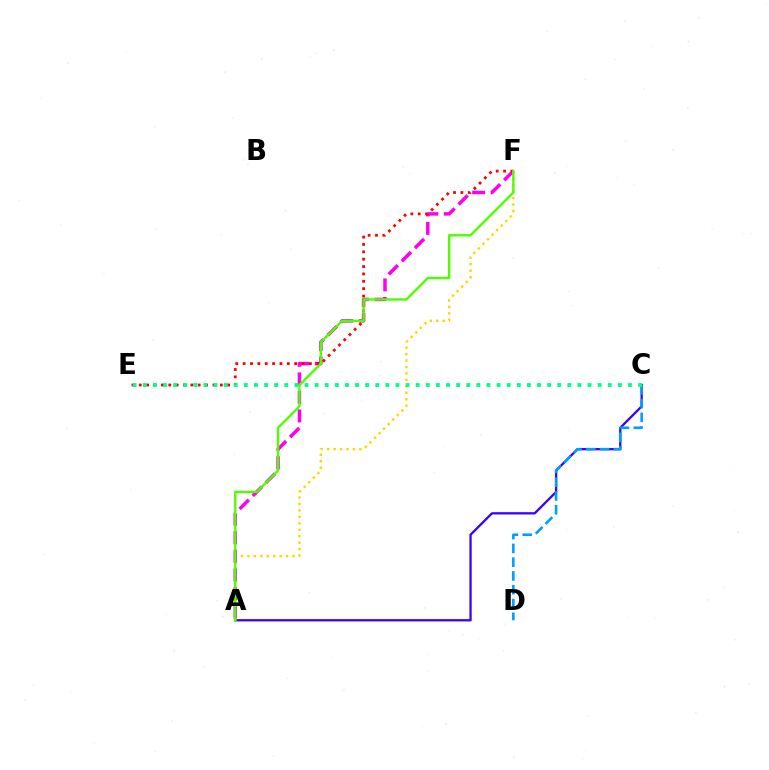{('A', 'C'): [{'color': '#3700ff', 'line_style': 'solid', 'thickness': 1.64}], ('A', 'F'): [{'color': '#ffd500', 'line_style': 'dotted', 'thickness': 1.75}, {'color': '#ff00ed', 'line_style': 'dashed', 'thickness': 2.52}, {'color': '#4fff00', 'line_style': 'solid', 'thickness': 1.73}], ('C', 'D'): [{'color': '#009eff', 'line_style': 'dashed', 'thickness': 1.87}], ('E', 'F'): [{'color': '#ff0000', 'line_style': 'dotted', 'thickness': 2.0}], ('C', 'E'): [{'color': '#00ff86', 'line_style': 'dotted', 'thickness': 2.75}]}